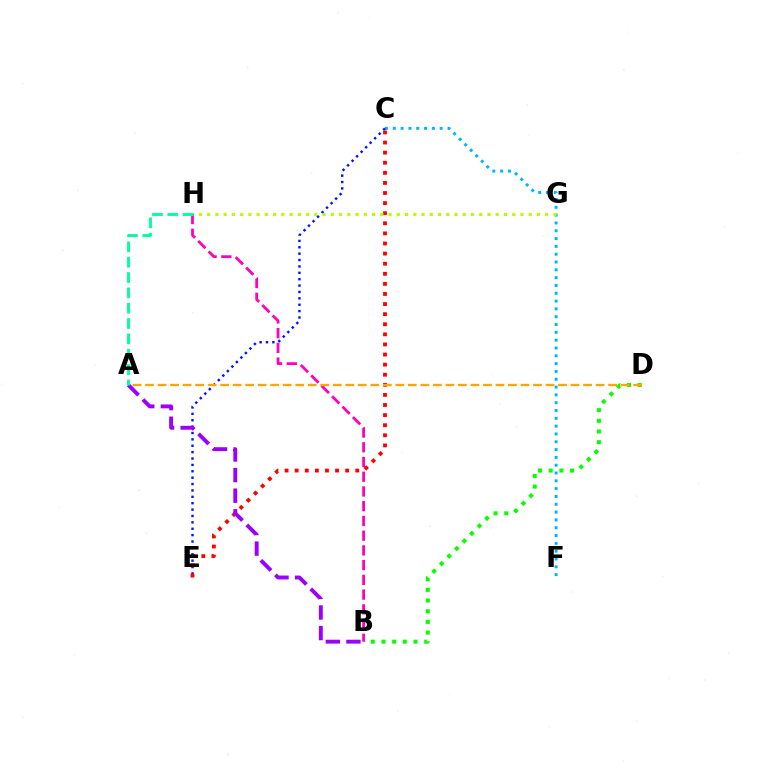{('C', 'F'): [{'color': '#00b5ff', 'line_style': 'dotted', 'thickness': 2.12}], ('B', 'D'): [{'color': '#08ff00', 'line_style': 'dotted', 'thickness': 2.9}], ('B', 'H'): [{'color': '#ff00bd', 'line_style': 'dashed', 'thickness': 2.0}], ('C', 'E'): [{'color': '#0010ff', 'line_style': 'dotted', 'thickness': 1.73}, {'color': '#ff0000', 'line_style': 'dotted', 'thickness': 2.74}], ('A', 'D'): [{'color': '#ffa500', 'line_style': 'dashed', 'thickness': 1.7}], ('G', 'H'): [{'color': '#b3ff00', 'line_style': 'dotted', 'thickness': 2.24}], ('A', 'B'): [{'color': '#9b00ff', 'line_style': 'dashed', 'thickness': 2.8}], ('A', 'H'): [{'color': '#00ff9d', 'line_style': 'dashed', 'thickness': 2.08}]}